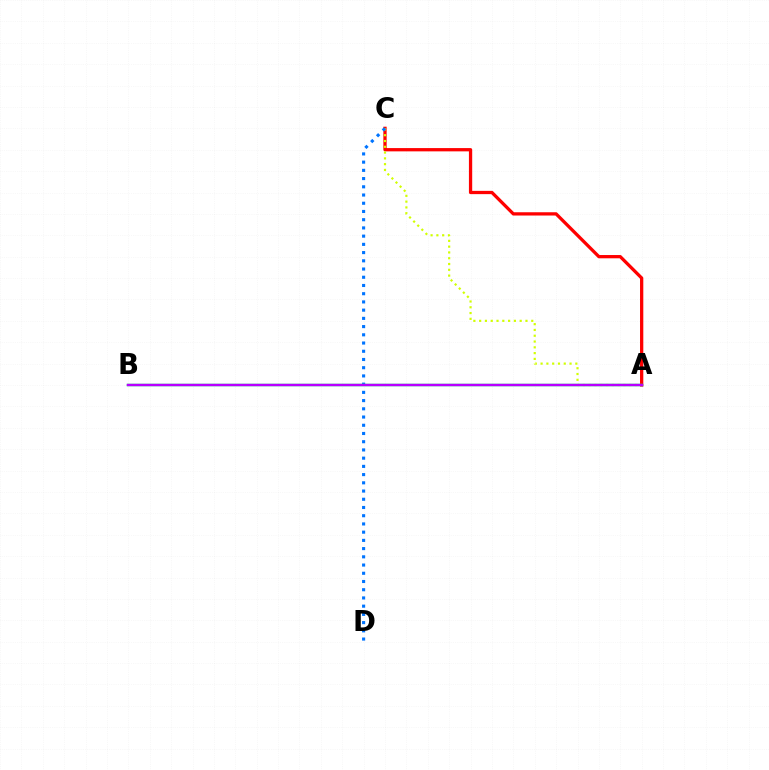{('A', 'C'): [{'color': '#ff0000', 'line_style': 'solid', 'thickness': 2.36}, {'color': '#d1ff00', 'line_style': 'dotted', 'thickness': 1.57}], ('C', 'D'): [{'color': '#0074ff', 'line_style': 'dotted', 'thickness': 2.23}], ('A', 'B'): [{'color': '#00ff5c', 'line_style': 'solid', 'thickness': 1.77}, {'color': '#b900ff', 'line_style': 'solid', 'thickness': 1.73}]}